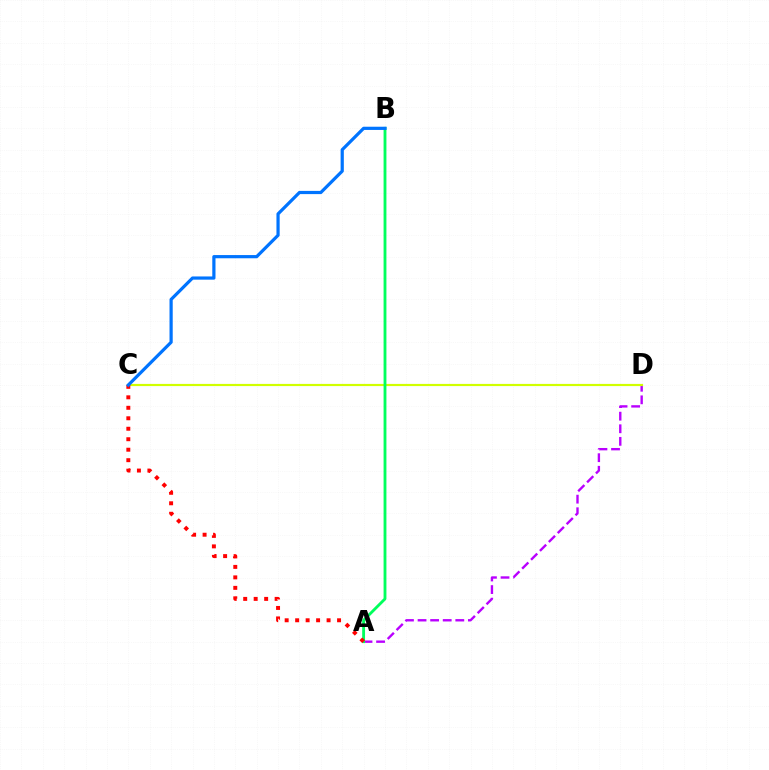{('A', 'D'): [{'color': '#b900ff', 'line_style': 'dashed', 'thickness': 1.71}], ('C', 'D'): [{'color': '#d1ff00', 'line_style': 'solid', 'thickness': 1.57}], ('A', 'B'): [{'color': '#00ff5c', 'line_style': 'solid', 'thickness': 2.05}], ('A', 'C'): [{'color': '#ff0000', 'line_style': 'dotted', 'thickness': 2.85}], ('B', 'C'): [{'color': '#0074ff', 'line_style': 'solid', 'thickness': 2.31}]}